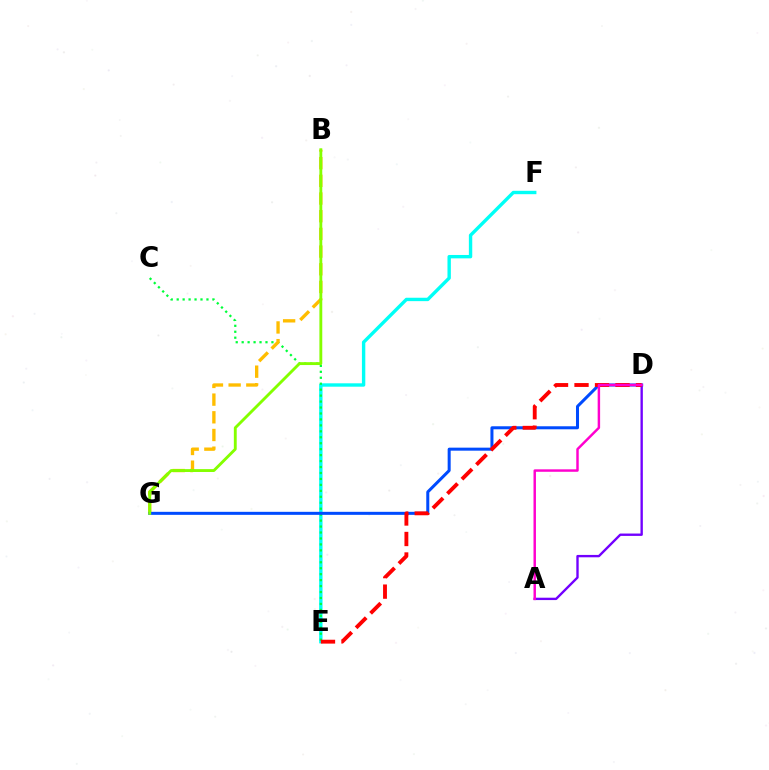{('E', 'F'): [{'color': '#00fff6', 'line_style': 'solid', 'thickness': 2.44}], ('C', 'E'): [{'color': '#00ff39', 'line_style': 'dotted', 'thickness': 1.62}], ('B', 'G'): [{'color': '#ffbd00', 'line_style': 'dashed', 'thickness': 2.4}, {'color': '#84ff00', 'line_style': 'solid', 'thickness': 2.06}], ('A', 'D'): [{'color': '#7200ff', 'line_style': 'solid', 'thickness': 1.7}, {'color': '#ff00cf', 'line_style': 'solid', 'thickness': 1.77}], ('D', 'G'): [{'color': '#004bff', 'line_style': 'solid', 'thickness': 2.17}], ('D', 'E'): [{'color': '#ff0000', 'line_style': 'dashed', 'thickness': 2.78}]}